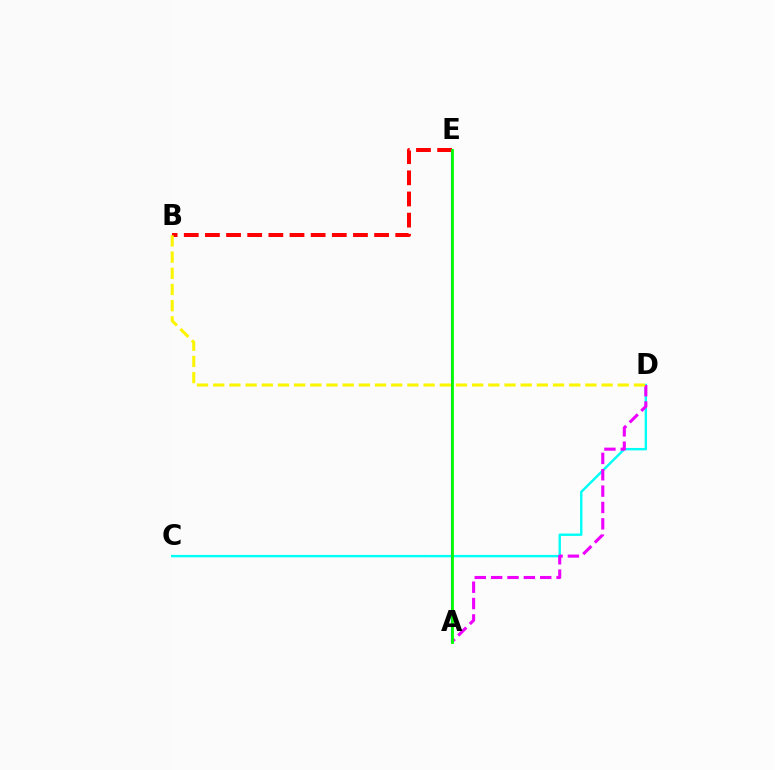{('C', 'D'): [{'color': '#00fff6', 'line_style': 'solid', 'thickness': 1.72}], ('A', 'D'): [{'color': '#ee00ff', 'line_style': 'dashed', 'thickness': 2.22}], ('A', 'E'): [{'color': '#0010ff', 'line_style': 'solid', 'thickness': 1.51}, {'color': '#08ff00', 'line_style': 'solid', 'thickness': 2.02}], ('B', 'E'): [{'color': '#ff0000', 'line_style': 'dashed', 'thickness': 2.87}], ('B', 'D'): [{'color': '#fcf500', 'line_style': 'dashed', 'thickness': 2.2}]}